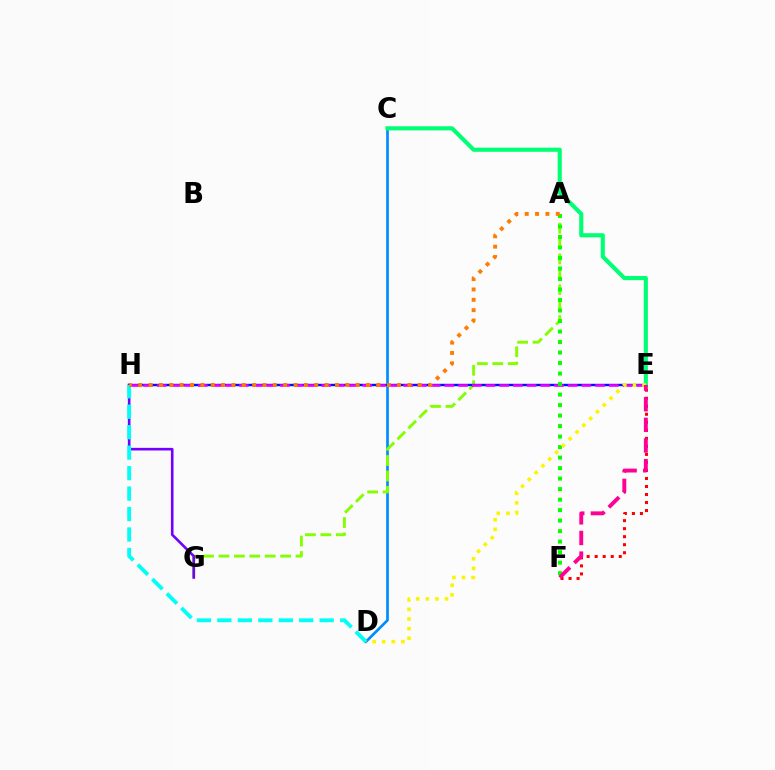{('C', 'D'): [{'color': '#008cff', 'line_style': 'solid', 'thickness': 1.93}], ('A', 'G'): [{'color': '#84ff00', 'line_style': 'dashed', 'thickness': 2.09}], ('E', 'H'): [{'color': '#0010ff', 'line_style': 'solid', 'thickness': 1.73}, {'color': '#ee00ff', 'line_style': 'dashed', 'thickness': 1.86}], ('G', 'H'): [{'color': '#7200ff', 'line_style': 'solid', 'thickness': 1.89}], ('D', 'H'): [{'color': '#00fff6', 'line_style': 'dashed', 'thickness': 2.78}], ('A', 'F'): [{'color': '#08ff00', 'line_style': 'dotted', 'thickness': 2.85}], ('C', 'E'): [{'color': '#00ff74', 'line_style': 'solid', 'thickness': 2.97}], ('A', 'H'): [{'color': '#ff7c00', 'line_style': 'dotted', 'thickness': 2.81}], ('D', 'E'): [{'color': '#fcf500', 'line_style': 'dotted', 'thickness': 2.61}], ('E', 'F'): [{'color': '#ff0000', 'line_style': 'dotted', 'thickness': 2.18}, {'color': '#ff0094', 'line_style': 'dashed', 'thickness': 2.8}]}